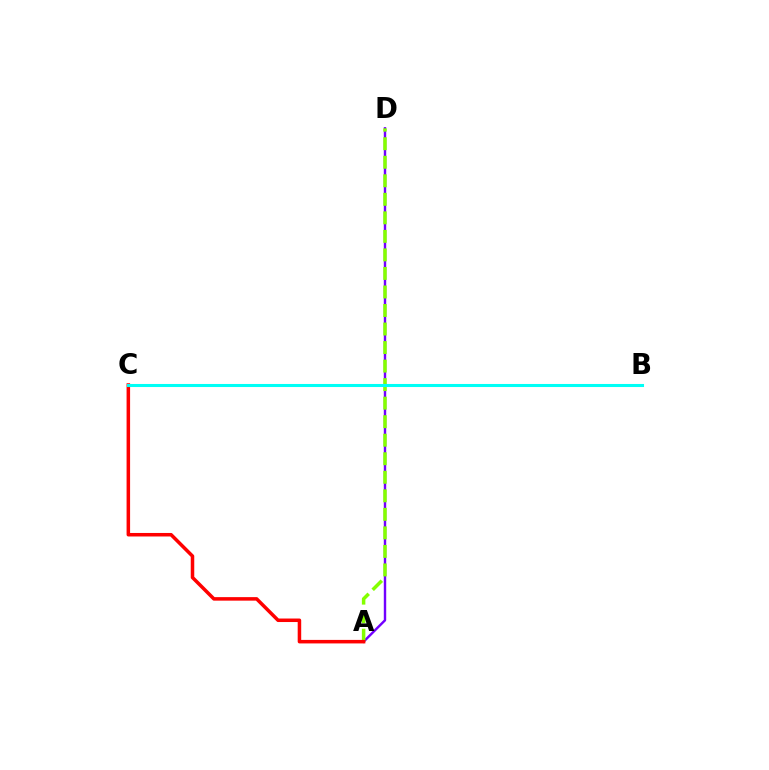{('A', 'D'): [{'color': '#7200ff', 'line_style': 'solid', 'thickness': 1.74}, {'color': '#84ff00', 'line_style': 'dashed', 'thickness': 2.52}], ('A', 'C'): [{'color': '#ff0000', 'line_style': 'solid', 'thickness': 2.53}], ('B', 'C'): [{'color': '#00fff6', 'line_style': 'solid', 'thickness': 2.21}]}